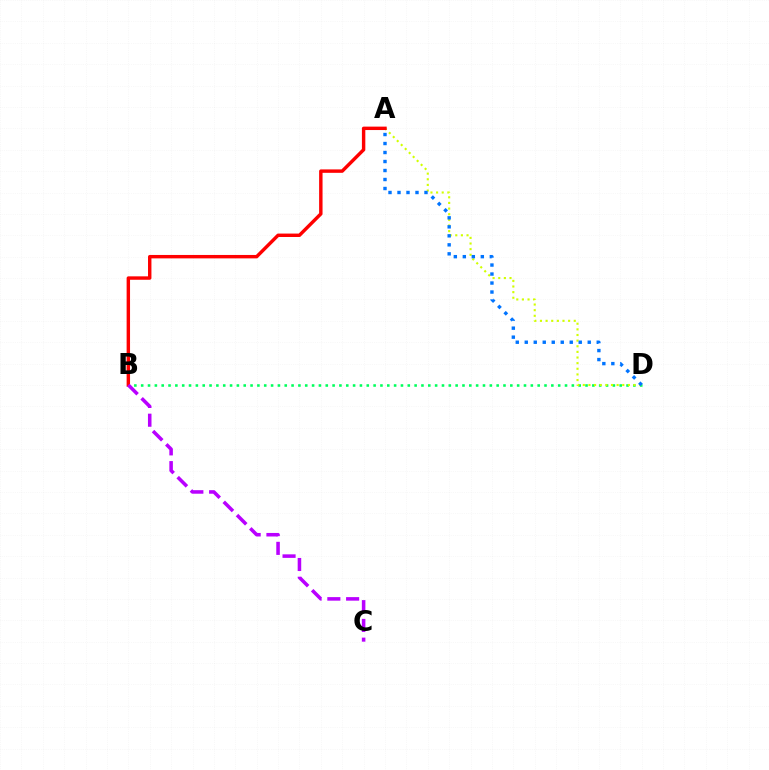{('B', 'D'): [{'color': '#00ff5c', 'line_style': 'dotted', 'thickness': 1.86}], ('A', 'D'): [{'color': '#d1ff00', 'line_style': 'dotted', 'thickness': 1.53}, {'color': '#0074ff', 'line_style': 'dotted', 'thickness': 2.44}], ('A', 'B'): [{'color': '#ff0000', 'line_style': 'solid', 'thickness': 2.46}], ('B', 'C'): [{'color': '#b900ff', 'line_style': 'dashed', 'thickness': 2.55}]}